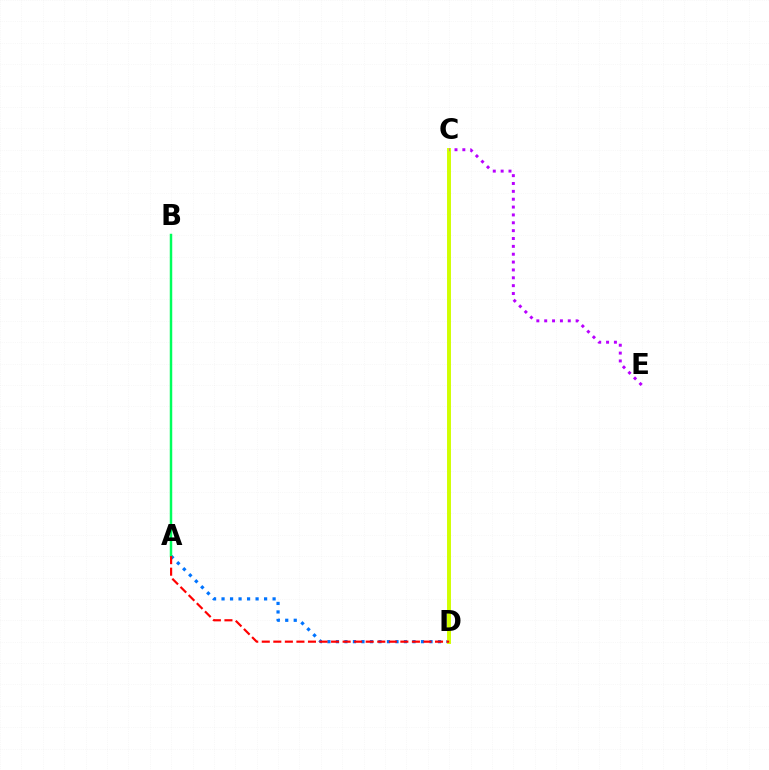{('A', 'D'): [{'color': '#0074ff', 'line_style': 'dotted', 'thickness': 2.31}, {'color': '#ff0000', 'line_style': 'dashed', 'thickness': 1.57}], ('C', 'D'): [{'color': '#d1ff00', 'line_style': 'solid', 'thickness': 2.83}], ('A', 'B'): [{'color': '#00ff5c', 'line_style': 'solid', 'thickness': 1.78}], ('C', 'E'): [{'color': '#b900ff', 'line_style': 'dotted', 'thickness': 2.14}]}